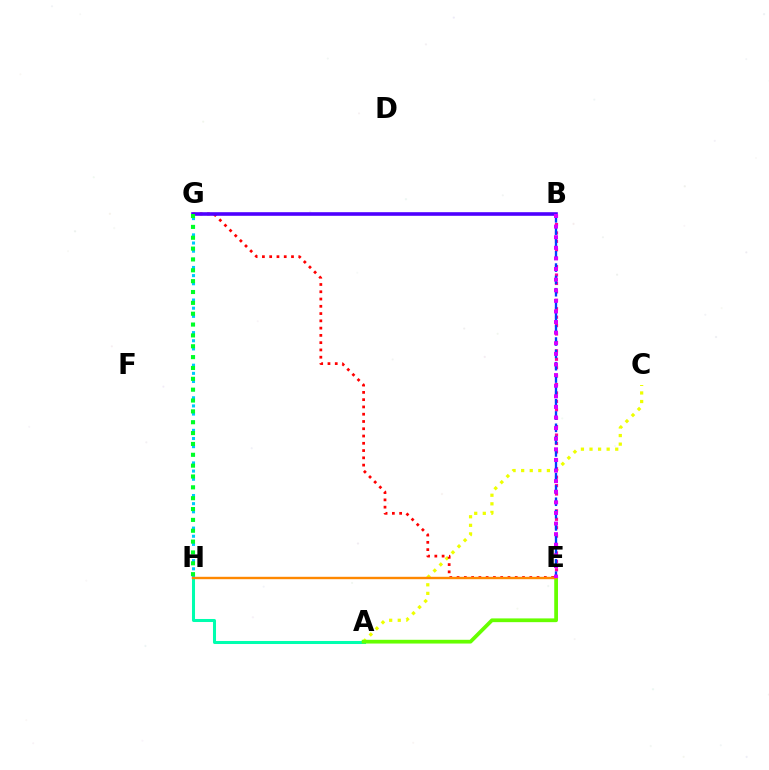{('G', 'H'): [{'color': '#00c7ff', 'line_style': 'dotted', 'thickness': 2.21}, {'color': '#00ff27', 'line_style': 'dotted', 'thickness': 2.95}], ('A', 'C'): [{'color': '#eeff00', 'line_style': 'dotted', 'thickness': 2.33}], ('A', 'H'): [{'color': '#00ffaf', 'line_style': 'solid', 'thickness': 2.18}], ('E', 'G'): [{'color': '#ff0000', 'line_style': 'dotted', 'thickness': 1.98}], ('B', 'E'): [{'color': '#ff00a0', 'line_style': 'dotted', 'thickness': 2.29}, {'color': '#003fff', 'line_style': 'dashed', 'thickness': 1.67}, {'color': '#d600ff', 'line_style': 'dotted', 'thickness': 2.88}], ('B', 'G'): [{'color': '#4f00ff', 'line_style': 'solid', 'thickness': 2.6}], ('A', 'E'): [{'color': '#66ff00', 'line_style': 'solid', 'thickness': 2.7}], ('E', 'H'): [{'color': '#ff8800', 'line_style': 'solid', 'thickness': 1.72}]}